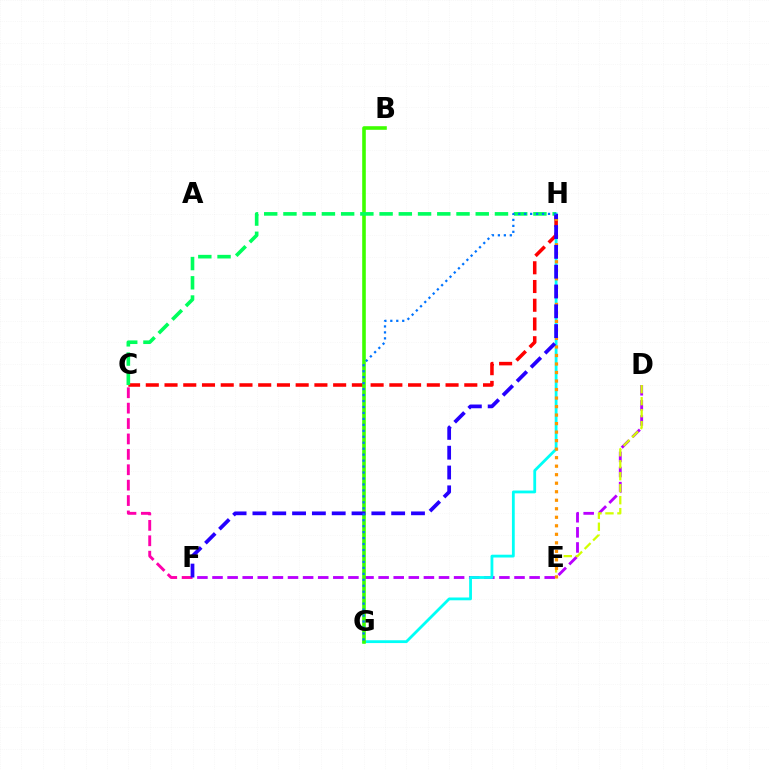{('D', 'F'): [{'color': '#b900ff', 'line_style': 'dashed', 'thickness': 2.05}], ('D', 'E'): [{'color': '#d1ff00', 'line_style': 'dashed', 'thickness': 1.63}], ('G', 'H'): [{'color': '#00fff6', 'line_style': 'solid', 'thickness': 2.02}, {'color': '#0074ff', 'line_style': 'dotted', 'thickness': 1.62}], ('C', 'H'): [{'color': '#ff0000', 'line_style': 'dashed', 'thickness': 2.55}, {'color': '#00ff5c', 'line_style': 'dashed', 'thickness': 2.61}], ('B', 'G'): [{'color': '#3dff00', 'line_style': 'solid', 'thickness': 2.6}], ('C', 'F'): [{'color': '#ff00ac', 'line_style': 'dashed', 'thickness': 2.09}], ('E', 'H'): [{'color': '#ff9400', 'line_style': 'dotted', 'thickness': 2.31}], ('F', 'H'): [{'color': '#2500ff', 'line_style': 'dashed', 'thickness': 2.69}]}